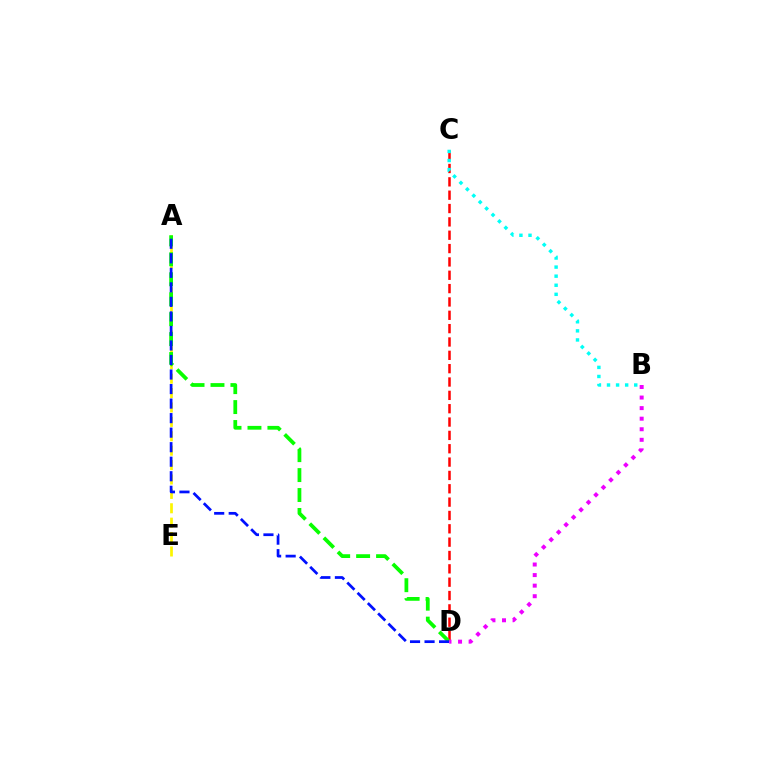{('A', 'E'): [{'color': '#fcf500', 'line_style': 'dashed', 'thickness': 1.96}], ('C', 'D'): [{'color': '#ff0000', 'line_style': 'dashed', 'thickness': 1.81}], ('B', 'C'): [{'color': '#00fff6', 'line_style': 'dotted', 'thickness': 2.47}], ('A', 'D'): [{'color': '#08ff00', 'line_style': 'dashed', 'thickness': 2.71}, {'color': '#0010ff', 'line_style': 'dashed', 'thickness': 1.97}], ('B', 'D'): [{'color': '#ee00ff', 'line_style': 'dotted', 'thickness': 2.87}]}